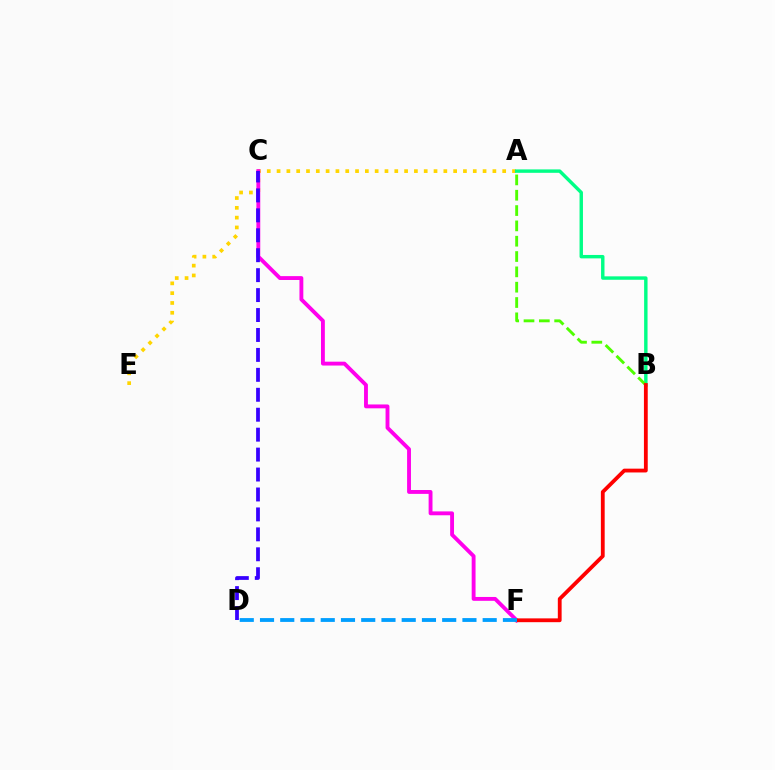{('A', 'E'): [{'color': '#ffd500', 'line_style': 'dotted', 'thickness': 2.67}], ('C', 'F'): [{'color': '#ff00ed', 'line_style': 'solid', 'thickness': 2.78}], ('A', 'B'): [{'color': '#00ff86', 'line_style': 'solid', 'thickness': 2.46}, {'color': '#4fff00', 'line_style': 'dashed', 'thickness': 2.08}], ('B', 'F'): [{'color': '#ff0000', 'line_style': 'solid', 'thickness': 2.74}], ('D', 'F'): [{'color': '#009eff', 'line_style': 'dashed', 'thickness': 2.75}], ('C', 'D'): [{'color': '#3700ff', 'line_style': 'dashed', 'thickness': 2.71}]}